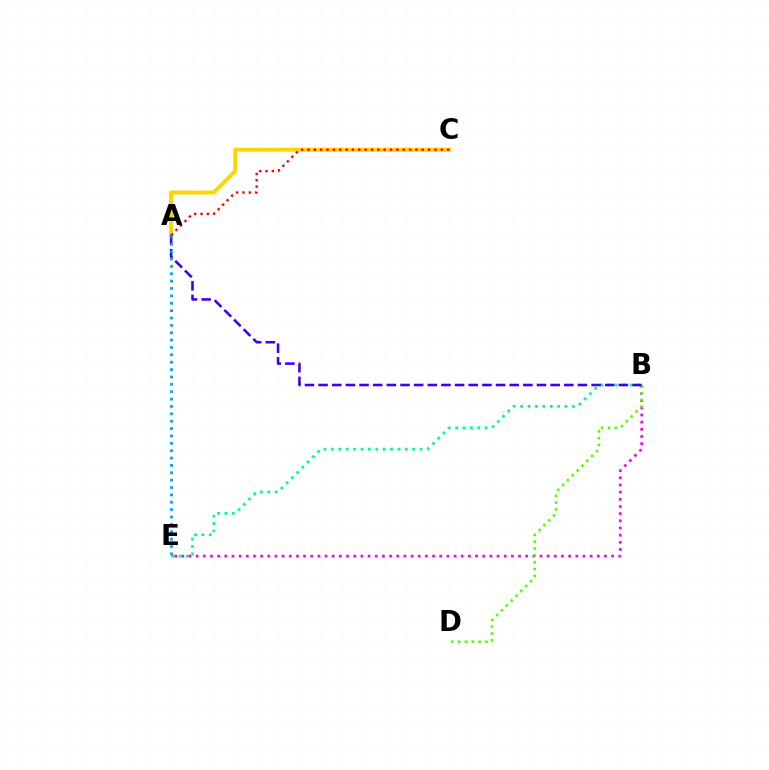{('B', 'E'): [{'color': '#00ff86', 'line_style': 'dotted', 'thickness': 2.01}, {'color': '#ff00ed', 'line_style': 'dotted', 'thickness': 1.95}], ('A', 'C'): [{'color': '#ffd500', 'line_style': 'solid', 'thickness': 2.85}, {'color': '#ff0000', 'line_style': 'dotted', 'thickness': 1.72}], ('B', 'D'): [{'color': '#4fff00', 'line_style': 'dotted', 'thickness': 1.86}], ('A', 'B'): [{'color': '#3700ff', 'line_style': 'dashed', 'thickness': 1.85}], ('A', 'E'): [{'color': '#009eff', 'line_style': 'dotted', 'thickness': 2.0}]}